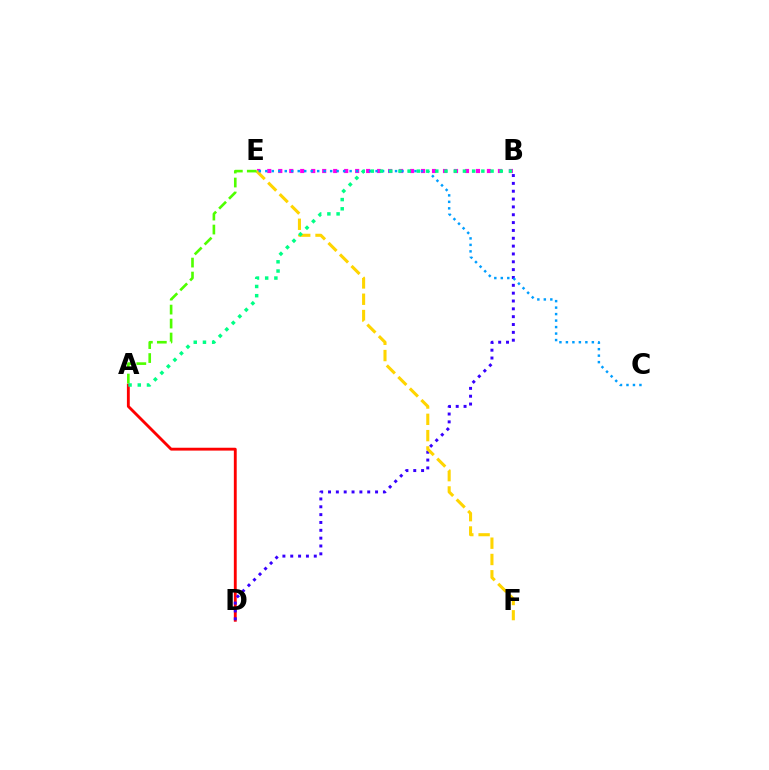{('A', 'D'): [{'color': '#ff0000', 'line_style': 'solid', 'thickness': 2.06}], ('B', 'E'): [{'color': '#ff00ed', 'line_style': 'dotted', 'thickness': 2.98}], ('B', 'D'): [{'color': '#3700ff', 'line_style': 'dotted', 'thickness': 2.13}], ('E', 'F'): [{'color': '#ffd500', 'line_style': 'dashed', 'thickness': 2.21}], ('C', 'E'): [{'color': '#009eff', 'line_style': 'dotted', 'thickness': 1.76}], ('A', 'E'): [{'color': '#4fff00', 'line_style': 'dashed', 'thickness': 1.9}], ('A', 'B'): [{'color': '#00ff86', 'line_style': 'dotted', 'thickness': 2.5}]}